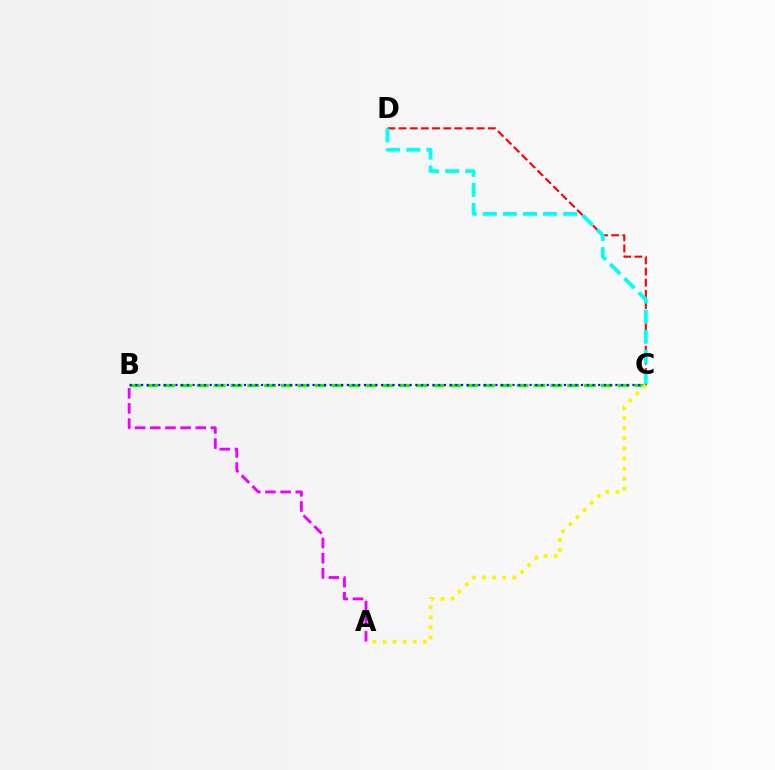{('C', 'D'): [{'color': '#ff0000', 'line_style': 'dashed', 'thickness': 1.52}, {'color': '#00fff6', 'line_style': 'dashed', 'thickness': 2.73}], ('B', 'C'): [{'color': '#08ff00', 'line_style': 'dashed', 'thickness': 2.29}, {'color': '#0010ff', 'line_style': 'dotted', 'thickness': 1.55}], ('A', 'B'): [{'color': '#ee00ff', 'line_style': 'dashed', 'thickness': 2.06}], ('A', 'C'): [{'color': '#fcf500', 'line_style': 'dotted', 'thickness': 2.74}]}